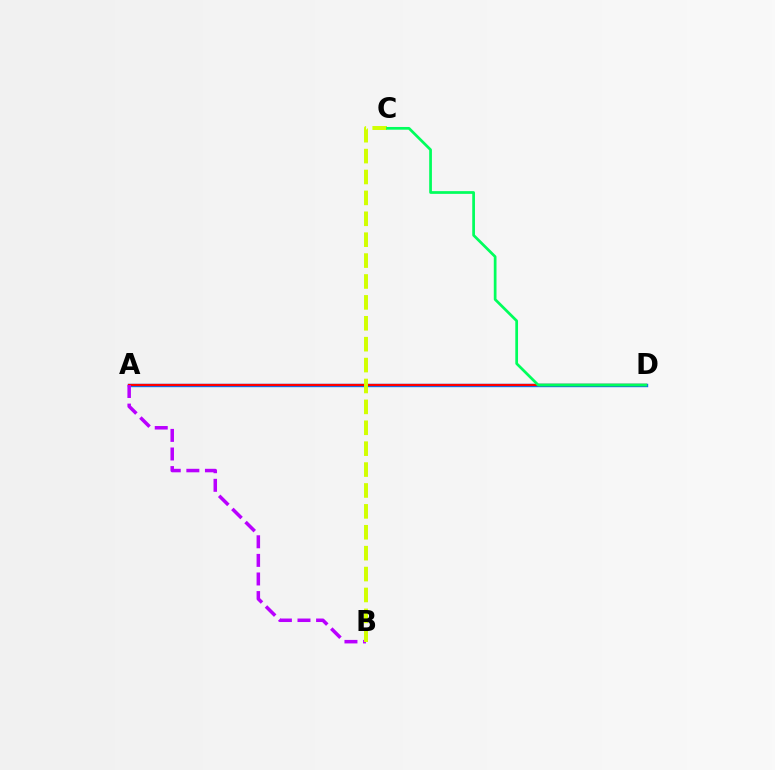{('A', 'D'): [{'color': '#0074ff', 'line_style': 'solid', 'thickness': 2.45}, {'color': '#ff0000', 'line_style': 'solid', 'thickness': 1.62}], ('A', 'B'): [{'color': '#b900ff', 'line_style': 'dashed', 'thickness': 2.53}], ('B', 'C'): [{'color': '#d1ff00', 'line_style': 'dashed', 'thickness': 2.84}], ('C', 'D'): [{'color': '#00ff5c', 'line_style': 'solid', 'thickness': 1.96}]}